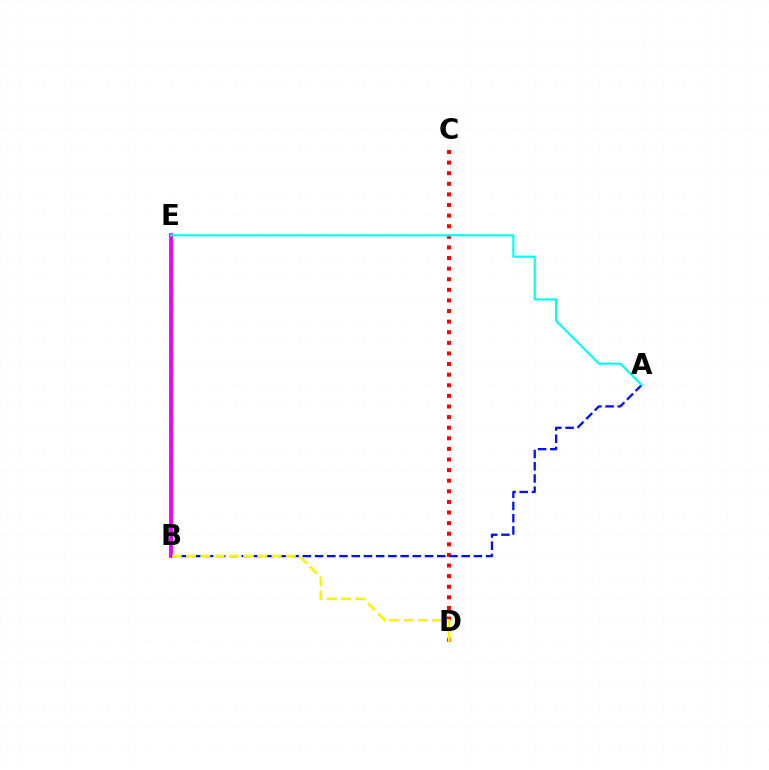{('C', 'D'): [{'color': '#ff0000', 'line_style': 'dotted', 'thickness': 2.88}], ('B', 'E'): [{'color': '#08ff00', 'line_style': 'dashed', 'thickness': 2.12}, {'color': '#ee00ff', 'line_style': 'solid', 'thickness': 2.75}], ('A', 'B'): [{'color': '#0010ff', 'line_style': 'dashed', 'thickness': 1.66}], ('B', 'D'): [{'color': '#fcf500', 'line_style': 'dashed', 'thickness': 1.94}], ('A', 'E'): [{'color': '#00fff6', 'line_style': 'solid', 'thickness': 1.57}]}